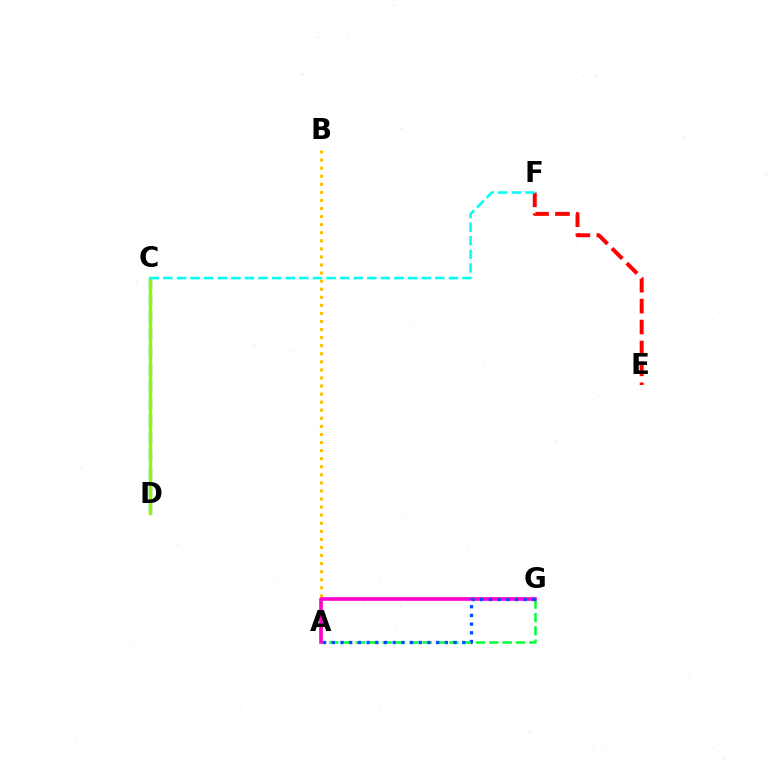{('C', 'D'): [{'color': '#7200ff', 'line_style': 'dashed', 'thickness': 2.35}, {'color': '#84ff00', 'line_style': 'solid', 'thickness': 2.44}], ('E', 'F'): [{'color': '#ff0000', 'line_style': 'dashed', 'thickness': 2.84}], ('A', 'B'): [{'color': '#ffbd00', 'line_style': 'dotted', 'thickness': 2.19}], ('A', 'G'): [{'color': '#00ff39', 'line_style': 'dashed', 'thickness': 1.81}, {'color': '#ff00cf', 'line_style': 'solid', 'thickness': 2.62}, {'color': '#004bff', 'line_style': 'dotted', 'thickness': 2.36}], ('C', 'F'): [{'color': '#00fff6', 'line_style': 'dashed', 'thickness': 1.85}]}